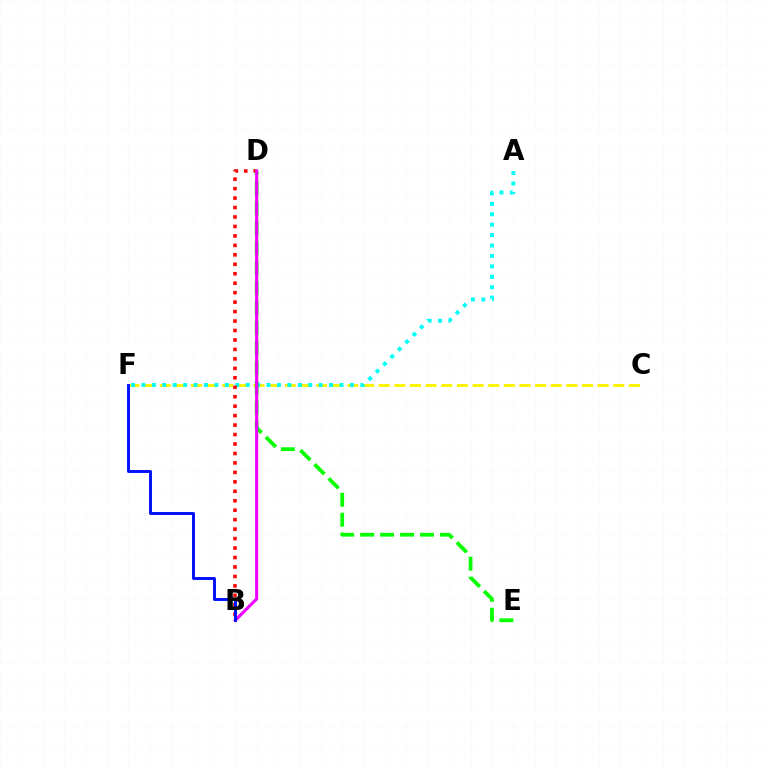{('C', 'F'): [{'color': '#fcf500', 'line_style': 'dashed', 'thickness': 2.12}], ('A', 'F'): [{'color': '#00fff6', 'line_style': 'dotted', 'thickness': 2.83}], ('B', 'D'): [{'color': '#ff0000', 'line_style': 'dotted', 'thickness': 2.57}, {'color': '#ee00ff', 'line_style': 'solid', 'thickness': 2.23}], ('D', 'E'): [{'color': '#08ff00', 'line_style': 'dashed', 'thickness': 2.71}], ('B', 'F'): [{'color': '#0010ff', 'line_style': 'solid', 'thickness': 2.11}]}